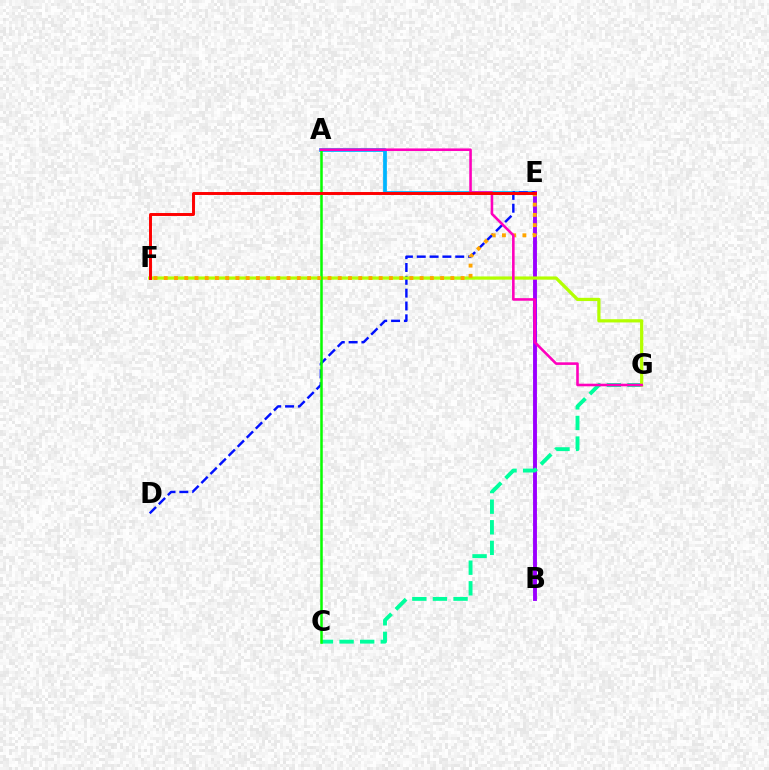{('A', 'E'): [{'color': '#00b5ff', 'line_style': 'solid', 'thickness': 2.7}], ('B', 'E'): [{'color': '#9b00ff', 'line_style': 'solid', 'thickness': 2.81}], ('C', 'G'): [{'color': '#00ff9d', 'line_style': 'dashed', 'thickness': 2.8}], ('D', 'E'): [{'color': '#0010ff', 'line_style': 'dashed', 'thickness': 1.74}], ('F', 'G'): [{'color': '#b3ff00', 'line_style': 'solid', 'thickness': 2.33}], ('A', 'C'): [{'color': '#08ff00', 'line_style': 'solid', 'thickness': 1.81}], ('E', 'F'): [{'color': '#ffa500', 'line_style': 'dotted', 'thickness': 2.78}, {'color': '#ff0000', 'line_style': 'solid', 'thickness': 2.12}], ('A', 'G'): [{'color': '#ff00bd', 'line_style': 'solid', 'thickness': 1.86}]}